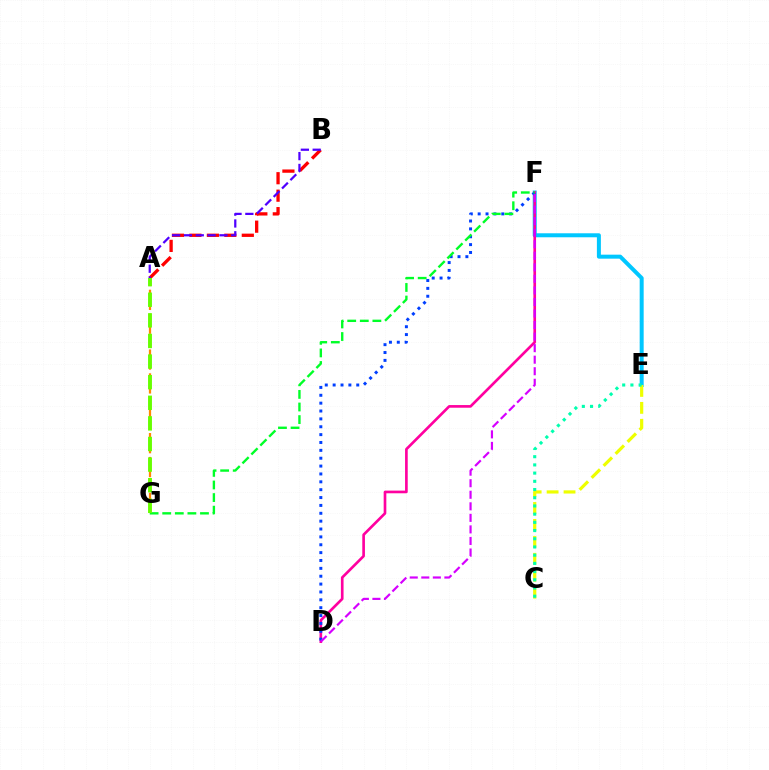{('E', 'F'): [{'color': '#00c7ff', 'line_style': 'solid', 'thickness': 2.88}], ('D', 'F'): [{'color': '#ff00a0', 'line_style': 'solid', 'thickness': 1.92}, {'color': '#003fff', 'line_style': 'dotted', 'thickness': 2.14}, {'color': '#d600ff', 'line_style': 'dashed', 'thickness': 1.57}], ('A', 'B'): [{'color': '#ff0000', 'line_style': 'dashed', 'thickness': 2.37}, {'color': '#4f00ff', 'line_style': 'dashed', 'thickness': 1.61}], ('A', 'G'): [{'color': '#ff8800', 'line_style': 'dashed', 'thickness': 1.62}, {'color': '#66ff00', 'line_style': 'dashed', 'thickness': 2.8}], ('C', 'E'): [{'color': '#eeff00', 'line_style': 'dashed', 'thickness': 2.3}, {'color': '#00ffaf', 'line_style': 'dotted', 'thickness': 2.23}], ('F', 'G'): [{'color': '#00ff27', 'line_style': 'dashed', 'thickness': 1.71}]}